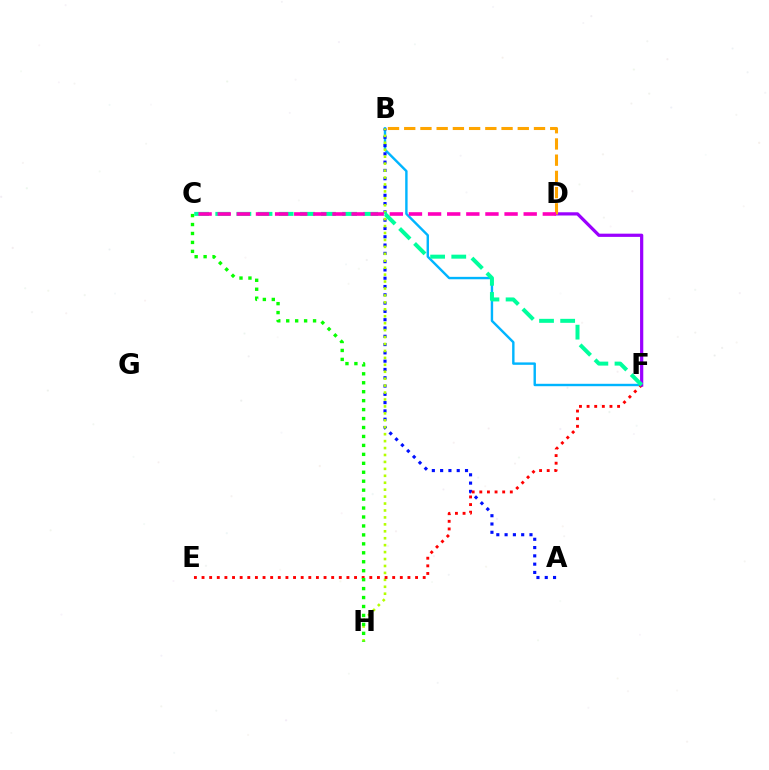{('B', 'F'): [{'color': '#00b5ff', 'line_style': 'solid', 'thickness': 1.74}], ('A', 'B'): [{'color': '#0010ff', 'line_style': 'dotted', 'thickness': 2.25}], ('B', 'H'): [{'color': '#b3ff00', 'line_style': 'dotted', 'thickness': 1.88}], ('E', 'F'): [{'color': '#ff0000', 'line_style': 'dotted', 'thickness': 2.07}], ('C', 'H'): [{'color': '#08ff00', 'line_style': 'dotted', 'thickness': 2.43}], ('D', 'F'): [{'color': '#9b00ff', 'line_style': 'solid', 'thickness': 2.32}], ('C', 'F'): [{'color': '#00ff9d', 'line_style': 'dashed', 'thickness': 2.87}], ('B', 'D'): [{'color': '#ffa500', 'line_style': 'dashed', 'thickness': 2.2}], ('C', 'D'): [{'color': '#ff00bd', 'line_style': 'dashed', 'thickness': 2.6}]}